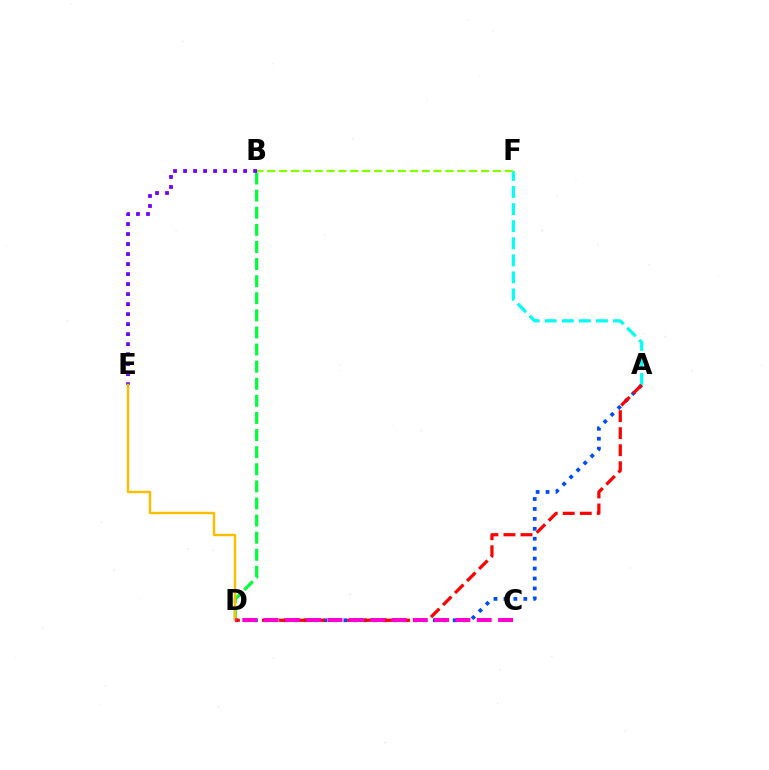{('B', 'D'): [{'color': '#00ff39', 'line_style': 'dashed', 'thickness': 2.32}], ('B', 'E'): [{'color': '#7200ff', 'line_style': 'dotted', 'thickness': 2.72}], ('A', 'D'): [{'color': '#004bff', 'line_style': 'dotted', 'thickness': 2.7}, {'color': '#ff0000', 'line_style': 'dashed', 'thickness': 2.31}], ('A', 'F'): [{'color': '#00fff6', 'line_style': 'dashed', 'thickness': 2.32}], ('B', 'F'): [{'color': '#84ff00', 'line_style': 'dashed', 'thickness': 1.61}], ('D', 'E'): [{'color': '#ffbd00', 'line_style': 'solid', 'thickness': 1.76}], ('C', 'D'): [{'color': '#ff00cf', 'line_style': 'dashed', 'thickness': 2.9}]}